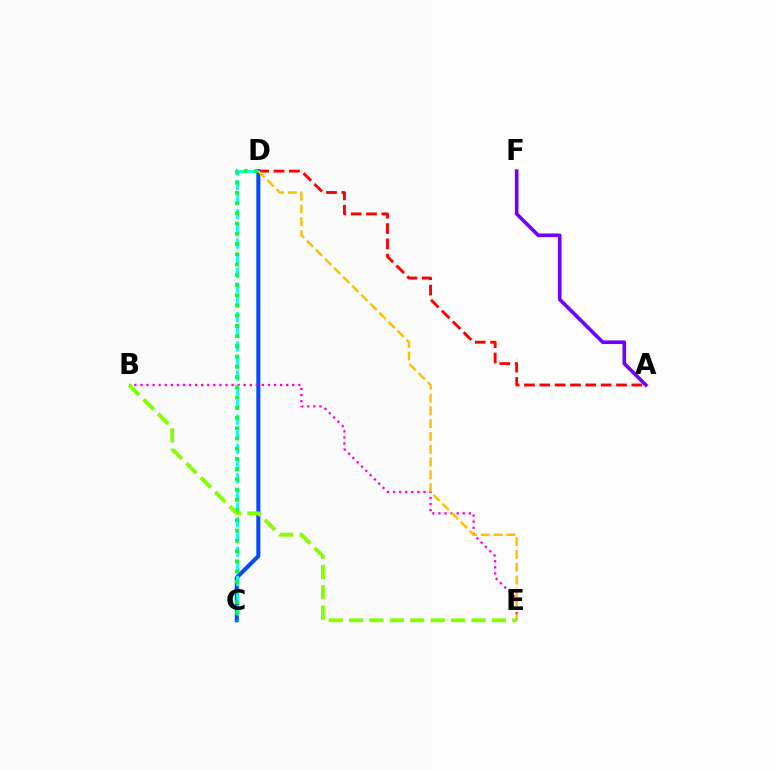{('A', 'D'): [{'color': '#ff0000', 'line_style': 'dashed', 'thickness': 2.08}], ('C', 'D'): [{'color': '#004bff', 'line_style': 'solid', 'thickness': 2.9}, {'color': '#00fff6', 'line_style': 'dashed', 'thickness': 1.99}, {'color': '#00ff39', 'line_style': 'dotted', 'thickness': 2.78}], ('B', 'E'): [{'color': '#ff00cf', 'line_style': 'dotted', 'thickness': 1.65}, {'color': '#84ff00', 'line_style': 'dashed', 'thickness': 2.77}], ('D', 'E'): [{'color': '#ffbd00', 'line_style': 'dashed', 'thickness': 1.74}], ('A', 'F'): [{'color': '#7200ff', 'line_style': 'solid', 'thickness': 2.6}]}